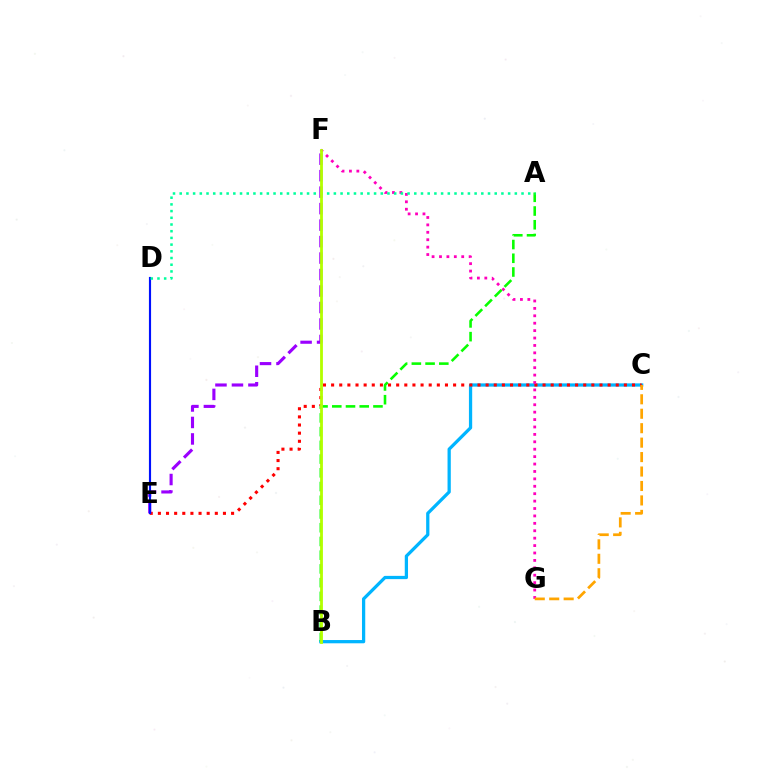{('B', 'C'): [{'color': '#00b5ff', 'line_style': 'solid', 'thickness': 2.34}], ('C', 'E'): [{'color': '#ff0000', 'line_style': 'dotted', 'thickness': 2.21}], ('E', 'F'): [{'color': '#9b00ff', 'line_style': 'dashed', 'thickness': 2.24}], ('D', 'E'): [{'color': '#0010ff', 'line_style': 'solid', 'thickness': 1.55}], ('F', 'G'): [{'color': '#ff00bd', 'line_style': 'dotted', 'thickness': 2.01}], ('A', 'B'): [{'color': '#08ff00', 'line_style': 'dashed', 'thickness': 1.86}], ('C', 'G'): [{'color': '#ffa500', 'line_style': 'dashed', 'thickness': 1.96}], ('A', 'D'): [{'color': '#00ff9d', 'line_style': 'dotted', 'thickness': 1.82}], ('B', 'F'): [{'color': '#b3ff00', 'line_style': 'solid', 'thickness': 2.02}]}